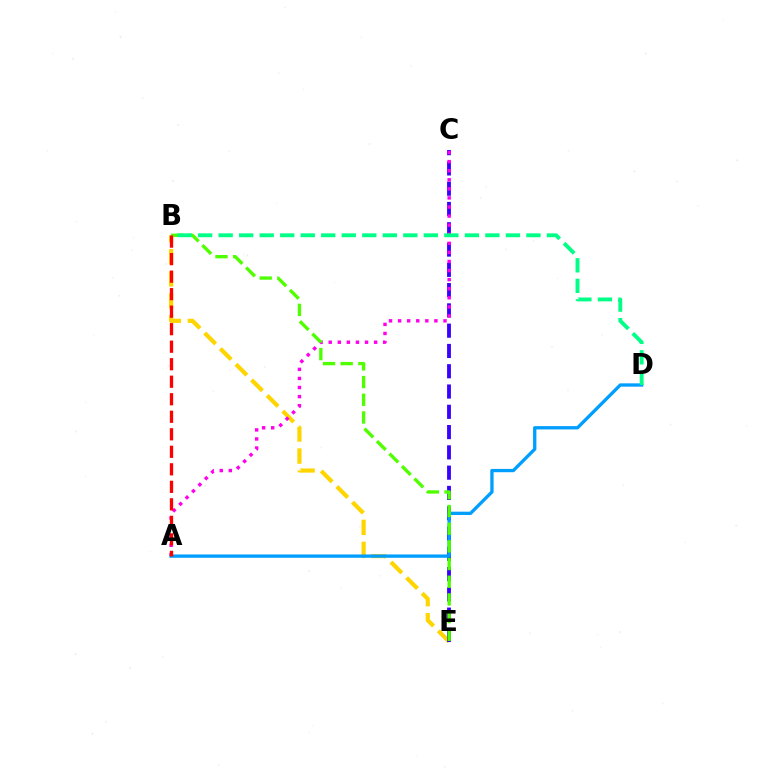{('B', 'E'): [{'color': '#ffd500', 'line_style': 'dashed', 'thickness': 3.0}, {'color': '#4fff00', 'line_style': 'dashed', 'thickness': 2.4}], ('C', 'E'): [{'color': '#3700ff', 'line_style': 'dashed', 'thickness': 2.76}], ('A', 'C'): [{'color': '#ff00ed', 'line_style': 'dotted', 'thickness': 2.47}], ('A', 'D'): [{'color': '#009eff', 'line_style': 'solid', 'thickness': 2.38}], ('B', 'D'): [{'color': '#00ff86', 'line_style': 'dashed', 'thickness': 2.79}], ('A', 'B'): [{'color': '#ff0000', 'line_style': 'dashed', 'thickness': 2.38}]}